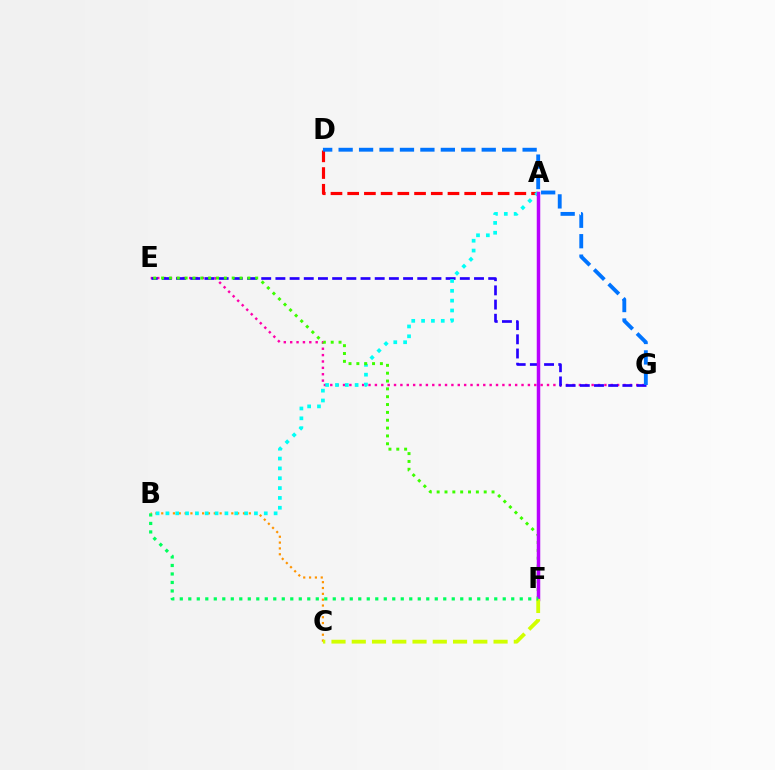{('A', 'D'): [{'color': '#ff0000', 'line_style': 'dashed', 'thickness': 2.27}], ('E', 'G'): [{'color': '#ff00ac', 'line_style': 'dotted', 'thickness': 1.73}, {'color': '#2500ff', 'line_style': 'dashed', 'thickness': 1.93}], ('B', 'C'): [{'color': '#ff9400', 'line_style': 'dotted', 'thickness': 1.59}], ('A', 'B'): [{'color': '#00fff6', 'line_style': 'dotted', 'thickness': 2.67}], ('E', 'F'): [{'color': '#3dff00', 'line_style': 'dotted', 'thickness': 2.13}], ('A', 'F'): [{'color': '#b900ff', 'line_style': 'solid', 'thickness': 2.51}], ('C', 'F'): [{'color': '#d1ff00', 'line_style': 'dashed', 'thickness': 2.75}], ('B', 'F'): [{'color': '#00ff5c', 'line_style': 'dotted', 'thickness': 2.31}], ('D', 'G'): [{'color': '#0074ff', 'line_style': 'dashed', 'thickness': 2.78}]}